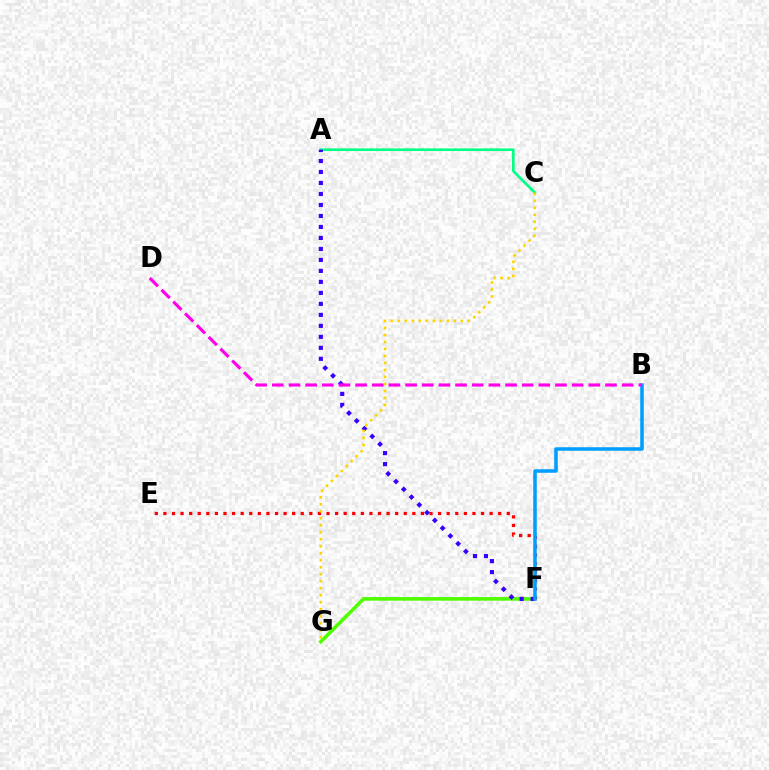{('F', 'G'): [{'color': '#4fff00', 'line_style': 'solid', 'thickness': 2.6}], ('E', 'F'): [{'color': '#ff0000', 'line_style': 'dotted', 'thickness': 2.33}], ('A', 'C'): [{'color': '#00ff86', 'line_style': 'solid', 'thickness': 1.91}], ('A', 'F'): [{'color': '#3700ff', 'line_style': 'dotted', 'thickness': 2.99}], ('B', 'F'): [{'color': '#009eff', 'line_style': 'solid', 'thickness': 2.54}], ('C', 'G'): [{'color': '#ffd500', 'line_style': 'dotted', 'thickness': 1.9}], ('B', 'D'): [{'color': '#ff00ed', 'line_style': 'dashed', 'thickness': 2.26}]}